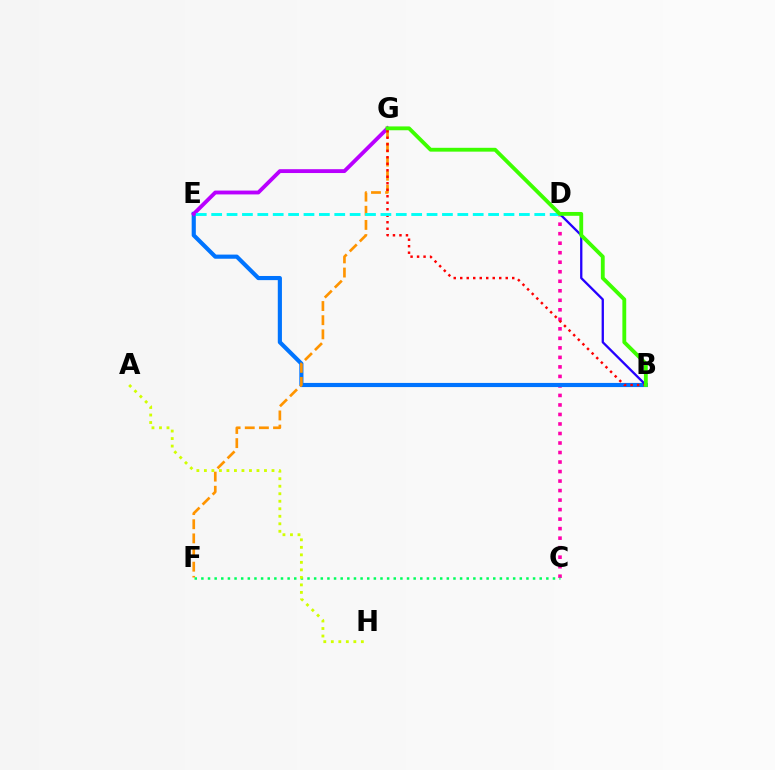{('C', 'D'): [{'color': '#ff00ac', 'line_style': 'dotted', 'thickness': 2.59}], ('B', 'E'): [{'color': '#0074ff', 'line_style': 'solid', 'thickness': 2.98}], ('E', 'G'): [{'color': '#b900ff', 'line_style': 'solid', 'thickness': 2.77}], ('F', 'G'): [{'color': '#ff9400', 'line_style': 'dashed', 'thickness': 1.92}], ('C', 'F'): [{'color': '#00ff5c', 'line_style': 'dotted', 'thickness': 1.8}], ('B', 'D'): [{'color': '#2500ff', 'line_style': 'solid', 'thickness': 1.66}], ('B', 'G'): [{'color': '#ff0000', 'line_style': 'dotted', 'thickness': 1.77}, {'color': '#3dff00', 'line_style': 'solid', 'thickness': 2.76}], ('D', 'E'): [{'color': '#00fff6', 'line_style': 'dashed', 'thickness': 2.09}], ('A', 'H'): [{'color': '#d1ff00', 'line_style': 'dotted', 'thickness': 2.04}]}